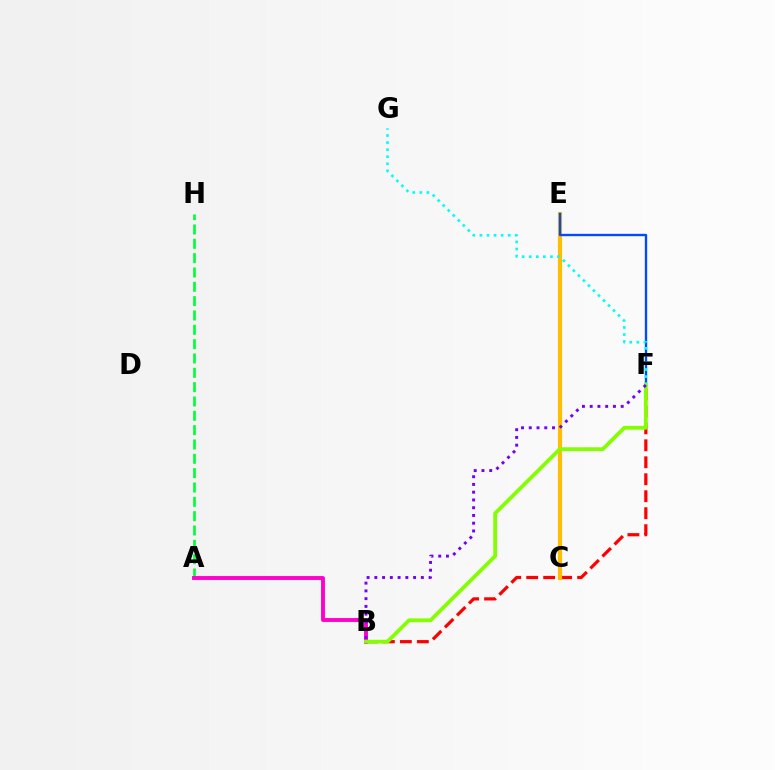{('B', 'F'): [{'color': '#ff0000', 'line_style': 'dashed', 'thickness': 2.31}, {'color': '#84ff00', 'line_style': 'solid', 'thickness': 2.73}, {'color': '#7200ff', 'line_style': 'dotted', 'thickness': 2.11}], ('C', 'E'): [{'color': '#ffbd00', 'line_style': 'solid', 'thickness': 2.98}], ('E', 'F'): [{'color': '#004bff', 'line_style': 'solid', 'thickness': 1.69}], ('A', 'H'): [{'color': '#00ff39', 'line_style': 'dashed', 'thickness': 1.95}], ('F', 'G'): [{'color': '#00fff6', 'line_style': 'dotted', 'thickness': 1.92}], ('A', 'B'): [{'color': '#ff00cf', 'line_style': 'solid', 'thickness': 2.8}]}